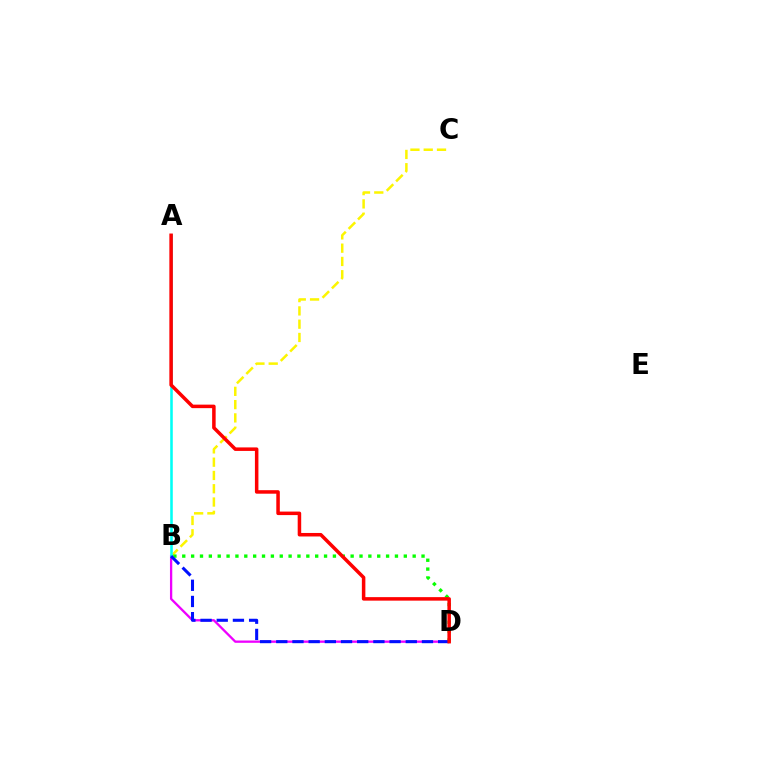{('B', 'C'): [{'color': '#fcf500', 'line_style': 'dashed', 'thickness': 1.8}], ('B', 'D'): [{'color': '#08ff00', 'line_style': 'dotted', 'thickness': 2.41}, {'color': '#ee00ff', 'line_style': 'solid', 'thickness': 1.66}, {'color': '#0010ff', 'line_style': 'dashed', 'thickness': 2.2}], ('A', 'B'): [{'color': '#00fff6', 'line_style': 'solid', 'thickness': 1.85}], ('A', 'D'): [{'color': '#ff0000', 'line_style': 'solid', 'thickness': 2.53}]}